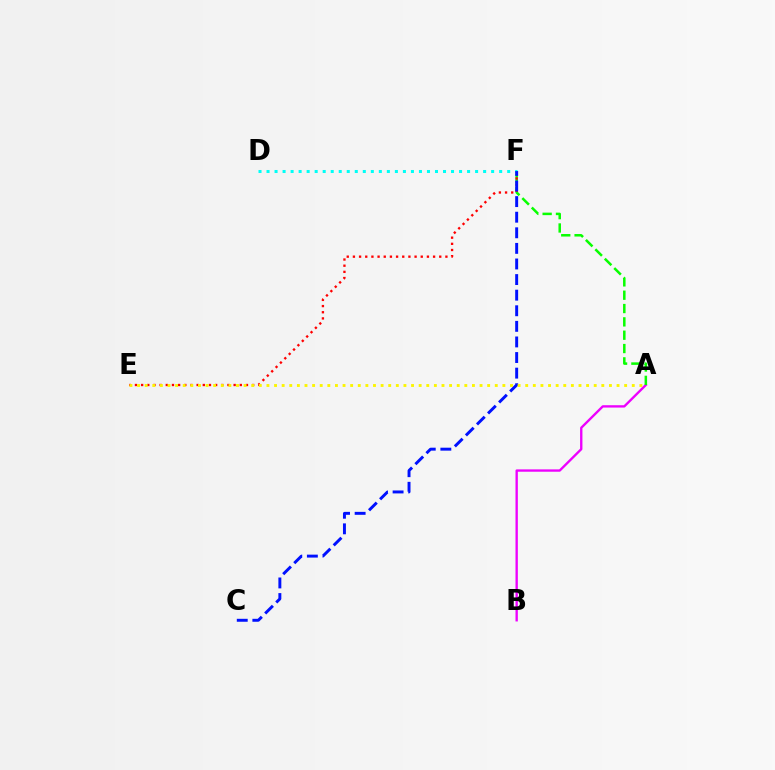{('A', 'B'): [{'color': '#ee00ff', 'line_style': 'solid', 'thickness': 1.69}], ('A', 'F'): [{'color': '#08ff00', 'line_style': 'dashed', 'thickness': 1.81}], ('E', 'F'): [{'color': '#ff0000', 'line_style': 'dotted', 'thickness': 1.68}], ('D', 'F'): [{'color': '#00fff6', 'line_style': 'dotted', 'thickness': 2.18}], ('C', 'F'): [{'color': '#0010ff', 'line_style': 'dashed', 'thickness': 2.12}], ('A', 'E'): [{'color': '#fcf500', 'line_style': 'dotted', 'thickness': 2.07}]}